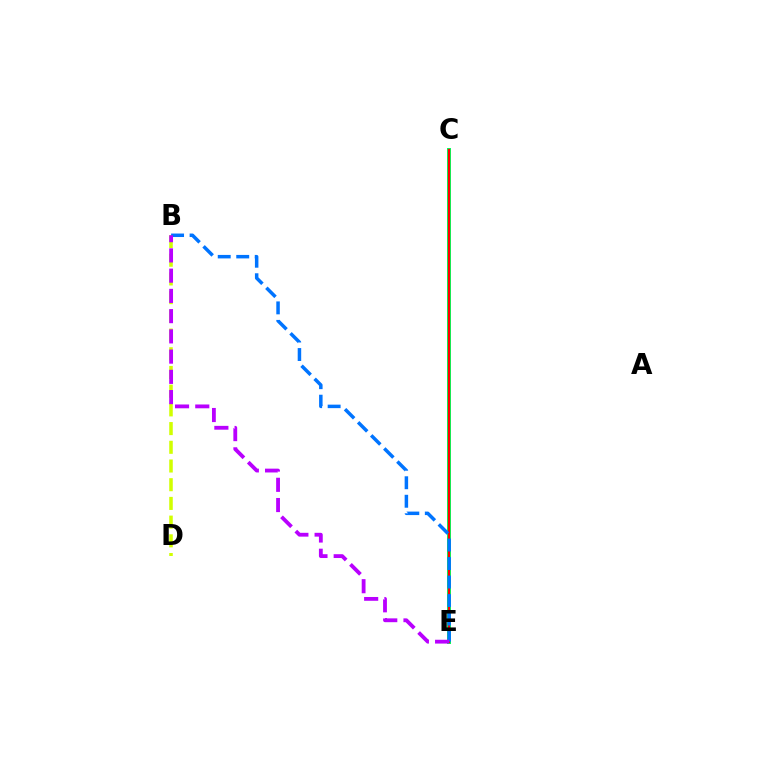{('C', 'E'): [{'color': '#00ff5c', 'line_style': 'solid', 'thickness': 2.86}, {'color': '#ff0000', 'line_style': 'solid', 'thickness': 1.58}], ('B', 'D'): [{'color': '#d1ff00', 'line_style': 'dashed', 'thickness': 2.54}], ('B', 'E'): [{'color': '#0074ff', 'line_style': 'dashed', 'thickness': 2.51}, {'color': '#b900ff', 'line_style': 'dashed', 'thickness': 2.75}]}